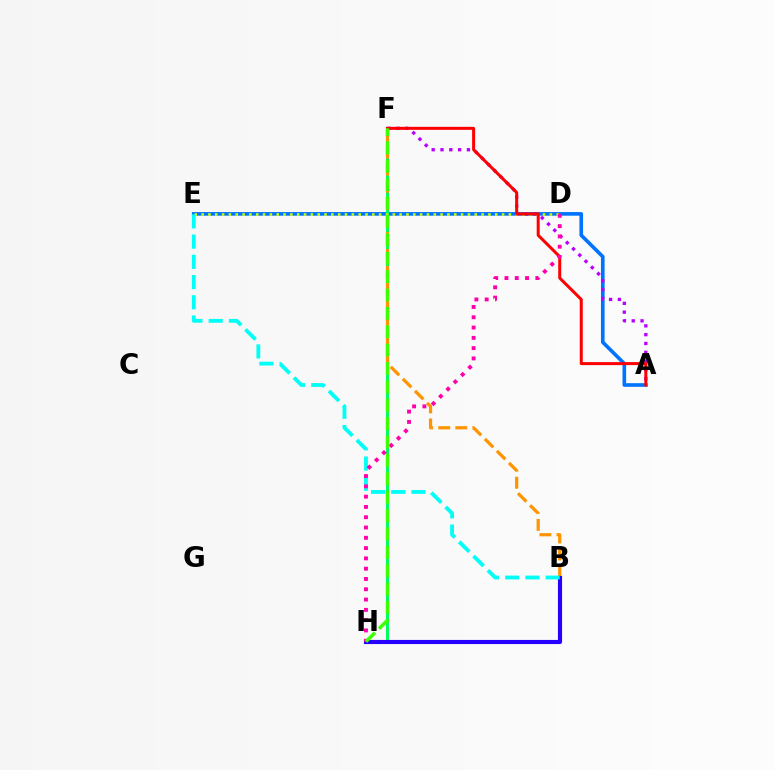{('A', 'E'): [{'color': '#0074ff', 'line_style': 'solid', 'thickness': 2.62}], ('A', 'F'): [{'color': '#b900ff', 'line_style': 'dotted', 'thickness': 2.39}, {'color': '#ff0000', 'line_style': 'solid', 'thickness': 2.16}], ('F', 'H'): [{'color': '#00ff5c', 'line_style': 'solid', 'thickness': 2.15}, {'color': '#3dff00', 'line_style': 'dashed', 'thickness': 2.5}], ('D', 'E'): [{'color': '#d1ff00', 'line_style': 'dotted', 'thickness': 1.86}], ('B', 'F'): [{'color': '#ff9400', 'line_style': 'dashed', 'thickness': 2.32}], ('B', 'H'): [{'color': '#2500ff', 'line_style': 'solid', 'thickness': 2.97}], ('B', 'E'): [{'color': '#00fff6', 'line_style': 'dashed', 'thickness': 2.75}], ('D', 'H'): [{'color': '#ff00ac', 'line_style': 'dotted', 'thickness': 2.8}]}